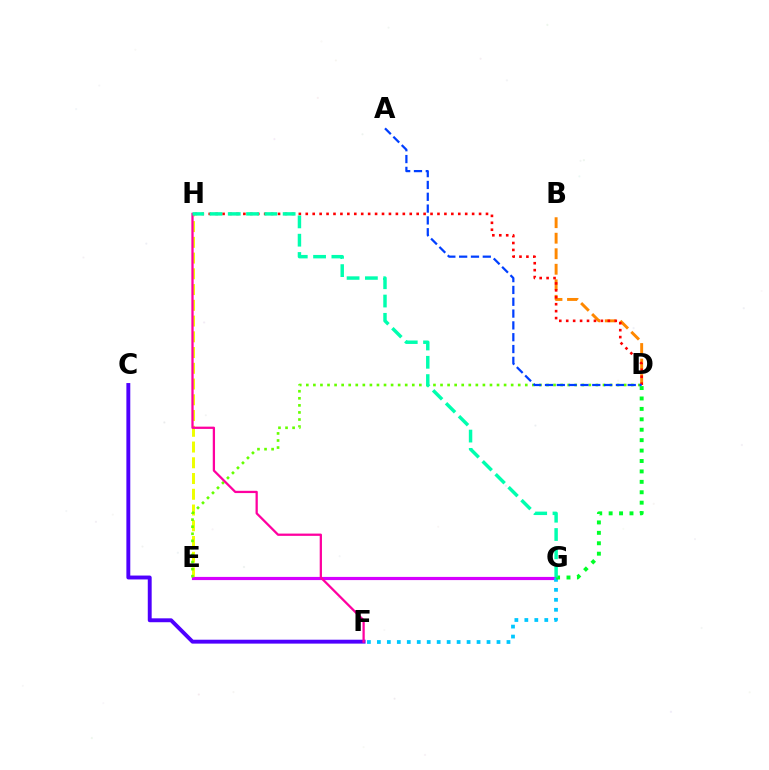{('E', 'H'): [{'color': '#eeff00', 'line_style': 'dashed', 'thickness': 2.14}], ('B', 'D'): [{'color': '#ff8800', 'line_style': 'dashed', 'thickness': 2.11}], ('E', 'G'): [{'color': '#d600ff', 'line_style': 'solid', 'thickness': 2.29}], ('D', 'E'): [{'color': '#66ff00', 'line_style': 'dotted', 'thickness': 1.92}], ('F', 'G'): [{'color': '#00c7ff', 'line_style': 'dotted', 'thickness': 2.71}], ('D', 'G'): [{'color': '#00ff27', 'line_style': 'dotted', 'thickness': 2.83}], ('D', 'H'): [{'color': '#ff0000', 'line_style': 'dotted', 'thickness': 1.88}], ('C', 'F'): [{'color': '#4f00ff', 'line_style': 'solid', 'thickness': 2.81}], ('F', 'H'): [{'color': '#ff00a0', 'line_style': 'solid', 'thickness': 1.64}], ('A', 'D'): [{'color': '#003fff', 'line_style': 'dashed', 'thickness': 1.61}], ('G', 'H'): [{'color': '#00ffaf', 'line_style': 'dashed', 'thickness': 2.49}]}